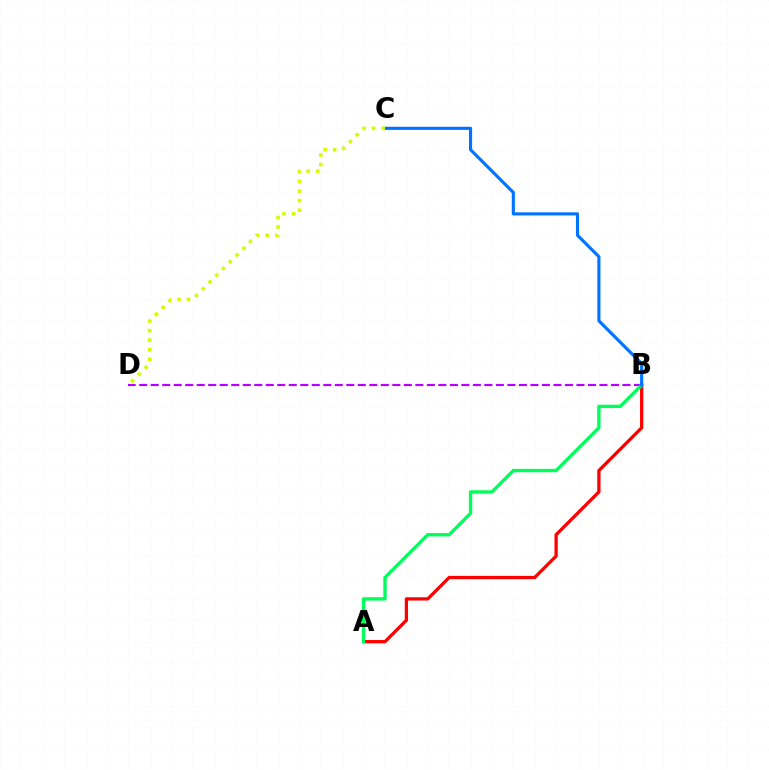{('A', 'B'): [{'color': '#ff0000', 'line_style': 'solid', 'thickness': 2.35}, {'color': '#00ff5c', 'line_style': 'solid', 'thickness': 2.43}], ('B', 'D'): [{'color': '#b900ff', 'line_style': 'dashed', 'thickness': 1.56}], ('B', 'C'): [{'color': '#0074ff', 'line_style': 'solid', 'thickness': 2.25}], ('C', 'D'): [{'color': '#d1ff00', 'line_style': 'dotted', 'thickness': 2.6}]}